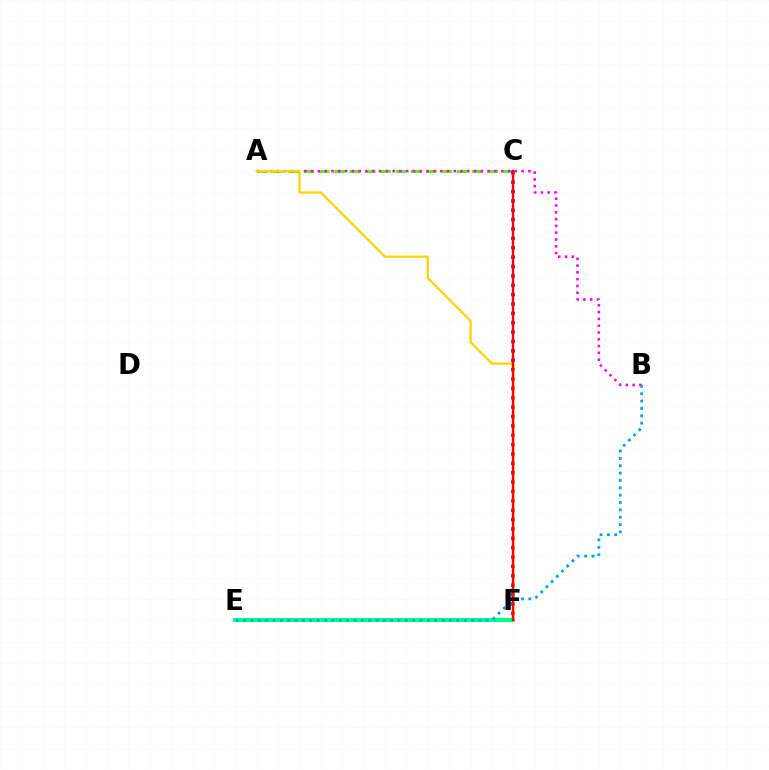{('E', 'F'): [{'color': '#00ff86', 'line_style': 'solid', 'thickness': 2.96}], ('A', 'C'): [{'color': '#4fff00', 'line_style': 'dashed', 'thickness': 2.08}], ('A', 'B'): [{'color': '#ff00ed', 'line_style': 'dotted', 'thickness': 1.84}], ('C', 'F'): [{'color': '#3700ff', 'line_style': 'dotted', 'thickness': 2.55}, {'color': '#ff0000', 'line_style': 'solid', 'thickness': 1.74}], ('A', 'F'): [{'color': '#ffd500', 'line_style': 'solid', 'thickness': 1.64}], ('B', 'E'): [{'color': '#009eff', 'line_style': 'dotted', 'thickness': 2.0}]}